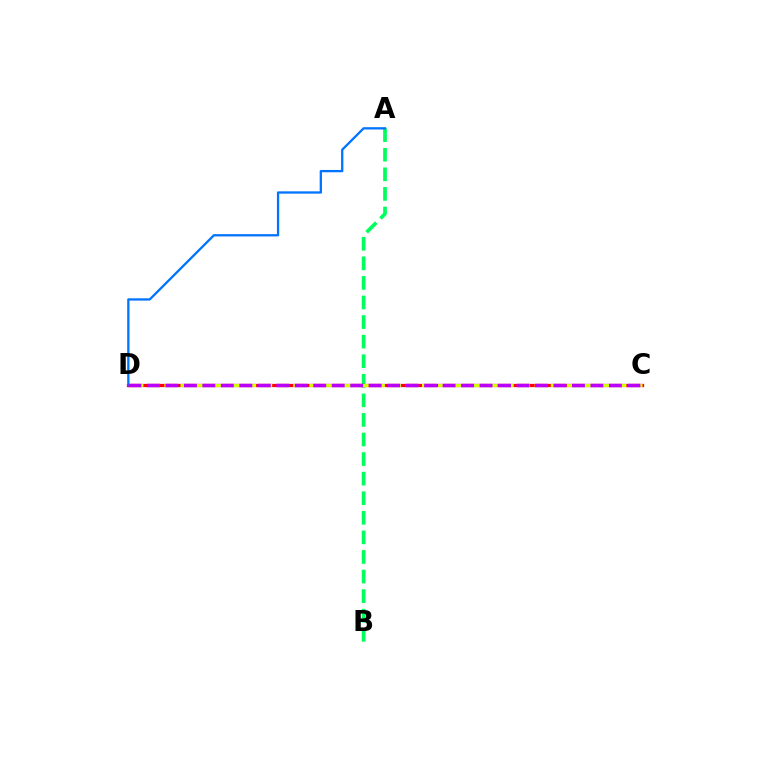{('A', 'B'): [{'color': '#00ff5c', 'line_style': 'dashed', 'thickness': 2.66}], ('C', 'D'): [{'color': '#ff0000', 'line_style': 'solid', 'thickness': 2.34}, {'color': '#d1ff00', 'line_style': 'dashed', 'thickness': 2.19}, {'color': '#b900ff', 'line_style': 'dashed', 'thickness': 2.51}], ('A', 'D'): [{'color': '#0074ff', 'line_style': 'solid', 'thickness': 1.65}]}